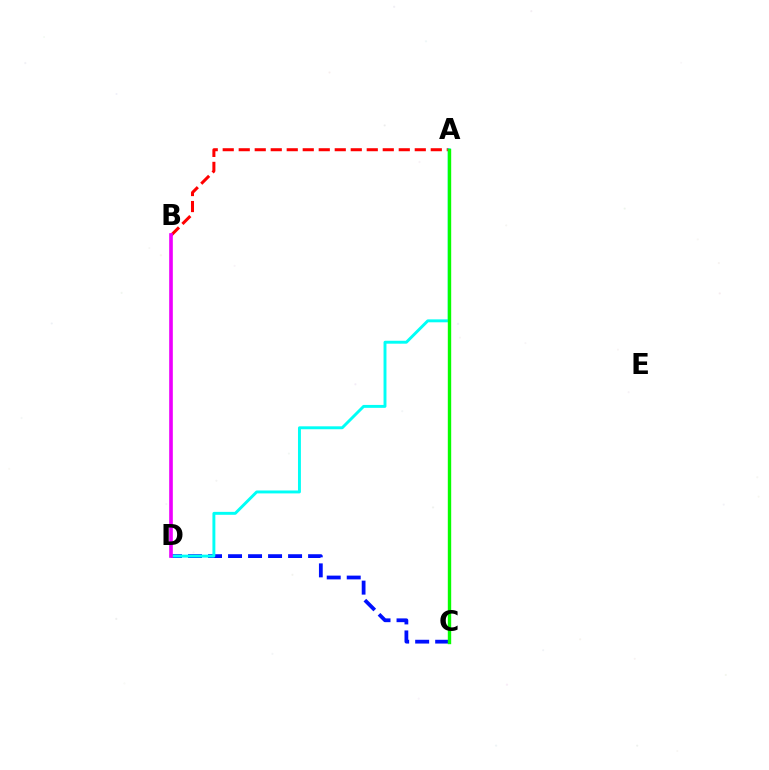{('A', 'B'): [{'color': '#ff0000', 'line_style': 'dashed', 'thickness': 2.17}], ('C', 'D'): [{'color': '#0010ff', 'line_style': 'dashed', 'thickness': 2.72}], ('A', 'D'): [{'color': '#00fff6', 'line_style': 'solid', 'thickness': 2.1}], ('A', 'C'): [{'color': '#fcf500', 'line_style': 'dotted', 'thickness': 2.0}, {'color': '#08ff00', 'line_style': 'solid', 'thickness': 2.43}], ('B', 'D'): [{'color': '#ee00ff', 'line_style': 'solid', 'thickness': 2.62}]}